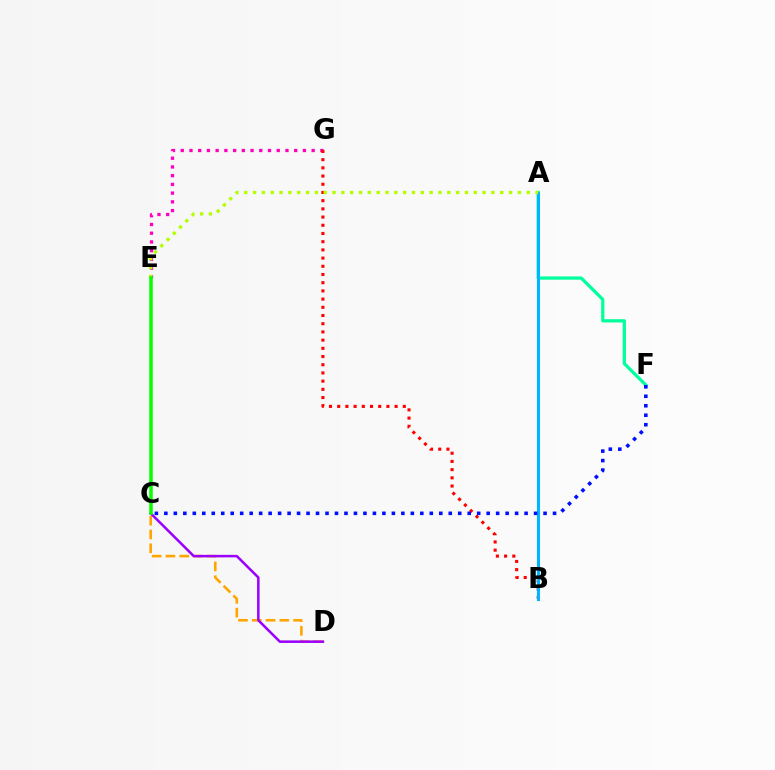{('A', 'F'): [{'color': '#00ff9d', 'line_style': 'solid', 'thickness': 2.34}], ('E', 'G'): [{'color': '#ff00bd', 'line_style': 'dotted', 'thickness': 2.37}], ('C', 'D'): [{'color': '#ffa500', 'line_style': 'dashed', 'thickness': 1.87}, {'color': '#9b00ff', 'line_style': 'solid', 'thickness': 1.82}], ('B', 'G'): [{'color': '#ff0000', 'line_style': 'dotted', 'thickness': 2.23}], ('A', 'B'): [{'color': '#00b5ff', 'line_style': 'solid', 'thickness': 2.2}], ('C', 'F'): [{'color': '#0010ff', 'line_style': 'dotted', 'thickness': 2.58}], ('A', 'E'): [{'color': '#b3ff00', 'line_style': 'dotted', 'thickness': 2.4}], ('C', 'E'): [{'color': '#08ff00', 'line_style': 'solid', 'thickness': 2.53}]}